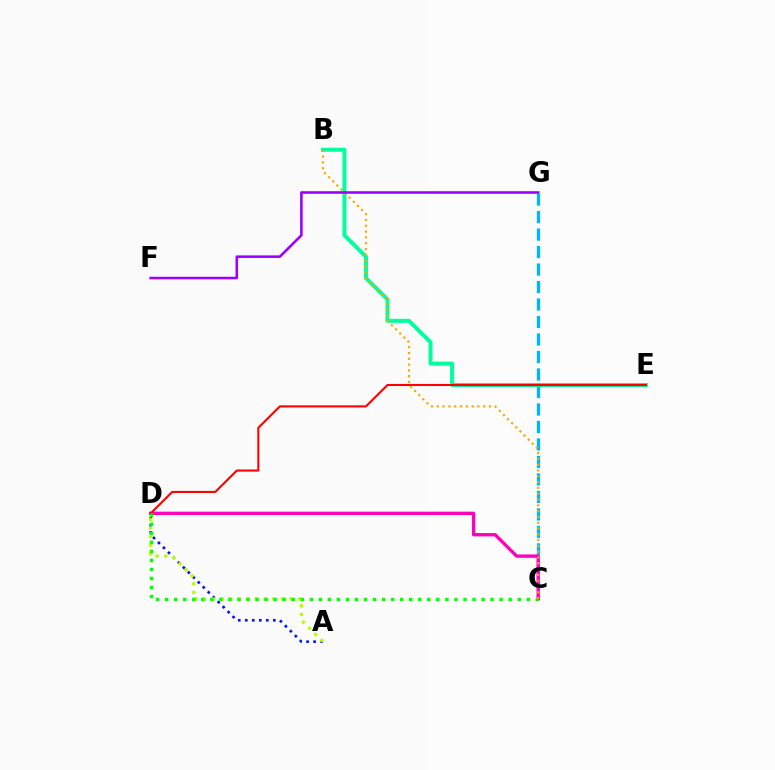{('A', 'D'): [{'color': '#0010ff', 'line_style': 'dotted', 'thickness': 1.91}, {'color': '#b3ff00', 'line_style': 'dotted', 'thickness': 2.35}], ('C', 'G'): [{'color': '#00b5ff', 'line_style': 'dashed', 'thickness': 2.38}], ('B', 'E'): [{'color': '#00ff9d', 'line_style': 'solid', 'thickness': 2.88}], ('C', 'D'): [{'color': '#ff00bd', 'line_style': 'solid', 'thickness': 2.4}, {'color': '#08ff00', 'line_style': 'dotted', 'thickness': 2.46}], ('D', 'E'): [{'color': '#ff0000', 'line_style': 'solid', 'thickness': 1.51}], ('B', 'C'): [{'color': '#ffa500', 'line_style': 'dotted', 'thickness': 1.58}], ('F', 'G'): [{'color': '#9b00ff', 'line_style': 'solid', 'thickness': 1.85}]}